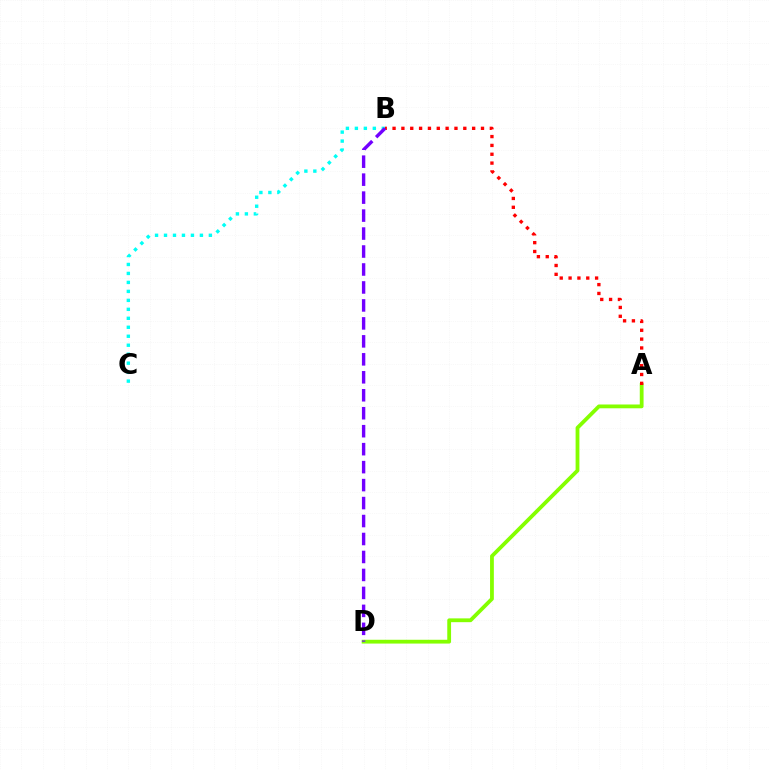{('A', 'D'): [{'color': '#84ff00', 'line_style': 'solid', 'thickness': 2.73}], ('B', 'C'): [{'color': '#00fff6', 'line_style': 'dotted', 'thickness': 2.44}], ('A', 'B'): [{'color': '#ff0000', 'line_style': 'dotted', 'thickness': 2.4}], ('B', 'D'): [{'color': '#7200ff', 'line_style': 'dashed', 'thickness': 2.44}]}